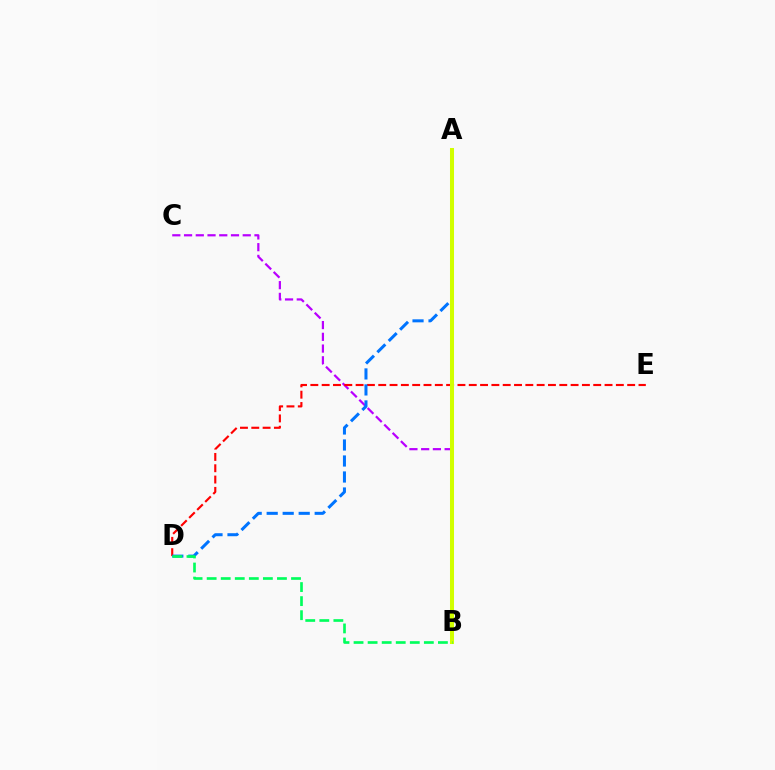{('B', 'C'): [{'color': '#b900ff', 'line_style': 'dashed', 'thickness': 1.59}], ('D', 'E'): [{'color': '#ff0000', 'line_style': 'dashed', 'thickness': 1.54}], ('A', 'D'): [{'color': '#0074ff', 'line_style': 'dashed', 'thickness': 2.17}], ('A', 'B'): [{'color': '#d1ff00', 'line_style': 'solid', 'thickness': 2.9}], ('B', 'D'): [{'color': '#00ff5c', 'line_style': 'dashed', 'thickness': 1.91}]}